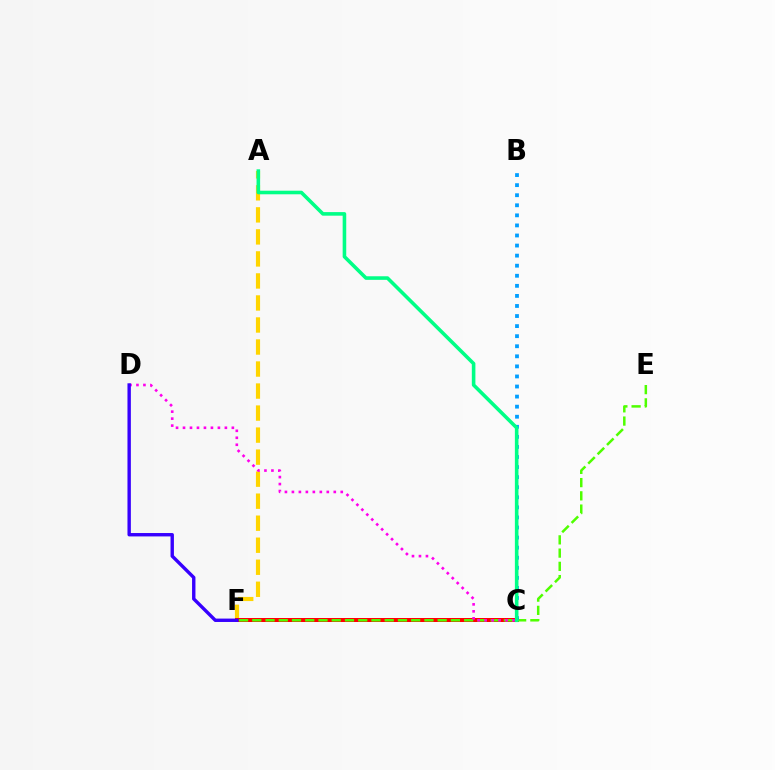{('A', 'F'): [{'color': '#ffd500', 'line_style': 'dashed', 'thickness': 2.99}], ('C', 'F'): [{'color': '#ff0000', 'line_style': 'solid', 'thickness': 2.88}], ('E', 'F'): [{'color': '#4fff00', 'line_style': 'dashed', 'thickness': 1.8}], ('B', 'C'): [{'color': '#009eff', 'line_style': 'dotted', 'thickness': 2.74}], ('C', 'D'): [{'color': '#ff00ed', 'line_style': 'dotted', 'thickness': 1.9}], ('A', 'C'): [{'color': '#00ff86', 'line_style': 'solid', 'thickness': 2.58}], ('D', 'F'): [{'color': '#3700ff', 'line_style': 'solid', 'thickness': 2.44}]}